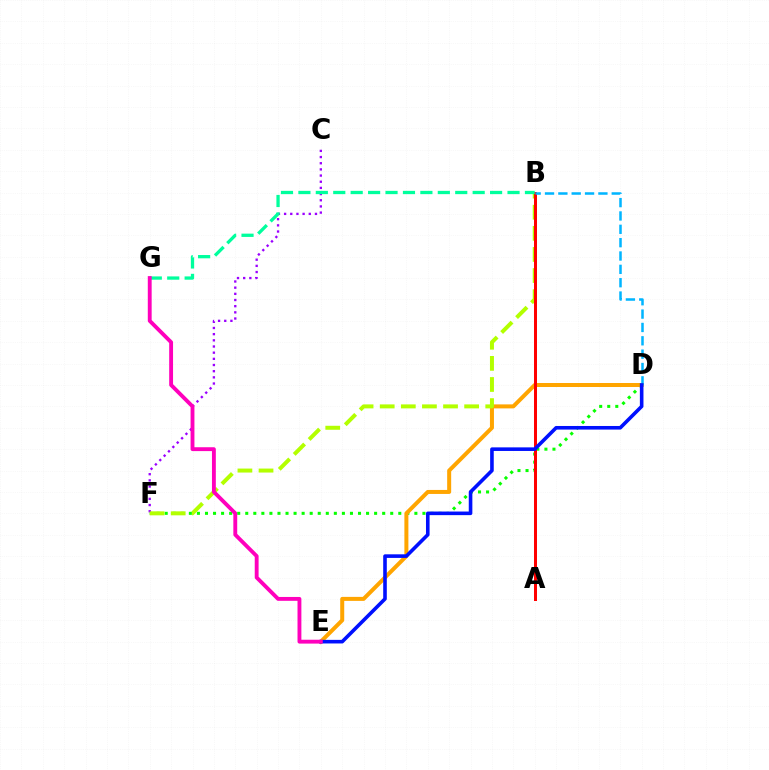{('D', 'F'): [{'color': '#08ff00', 'line_style': 'dotted', 'thickness': 2.19}], ('C', 'F'): [{'color': '#9b00ff', 'line_style': 'dotted', 'thickness': 1.68}], ('D', 'E'): [{'color': '#ffa500', 'line_style': 'solid', 'thickness': 2.88}, {'color': '#0010ff', 'line_style': 'solid', 'thickness': 2.59}], ('B', 'F'): [{'color': '#b3ff00', 'line_style': 'dashed', 'thickness': 2.87}], ('A', 'B'): [{'color': '#ff0000', 'line_style': 'solid', 'thickness': 2.16}], ('B', 'D'): [{'color': '#00b5ff', 'line_style': 'dashed', 'thickness': 1.81}], ('B', 'G'): [{'color': '#00ff9d', 'line_style': 'dashed', 'thickness': 2.37}], ('E', 'G'): [{'color': '#ff00bd', 'line_style': 'solid', 'thickness': 2.78}]}